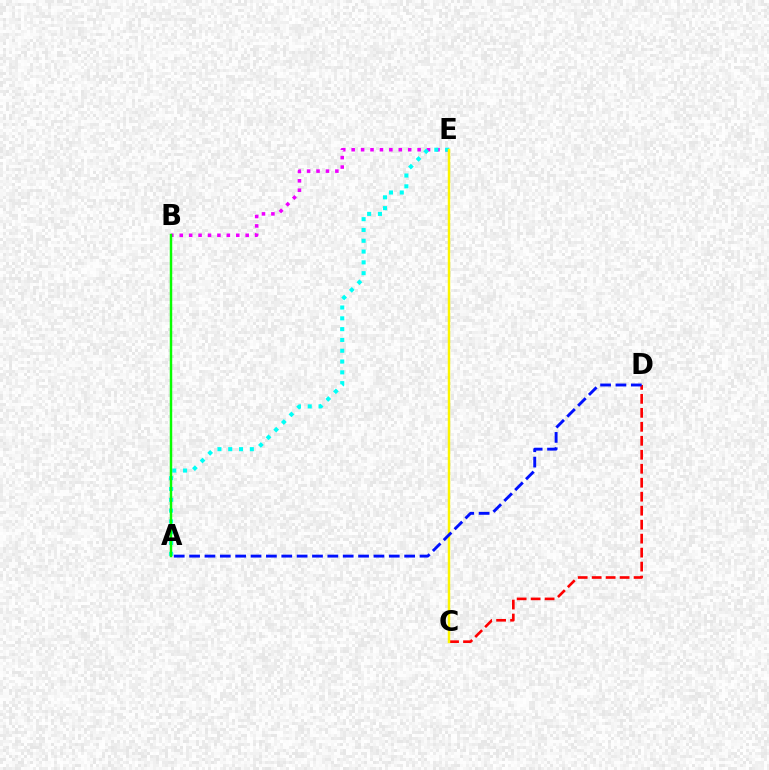{('C', 'D'): [{'color': '#ff0000', 'line_style': 'dashed', 'thickness': 1.9}], ('B', 'E'): [{'color': '#ee00ff', 'line_style': 'dotted', 'thickness': 2.56}], ('A', 'E'): [{'color': '#00fff6', 'line_style': 'dotted', 'thickness': 2.93}], ('C', 'E'): [{'color': '#fcf500', 'line_style': 'solid', 'thickness': 1.76}], ('A', 'D'): [{'color': '#0010ff', 'line_style': 'dashed', 'thickness': 2.09}], ('A', 'B'): [{'color': '#08ff00', 'line_style': 'solid', 'thickness': 1.77}]}